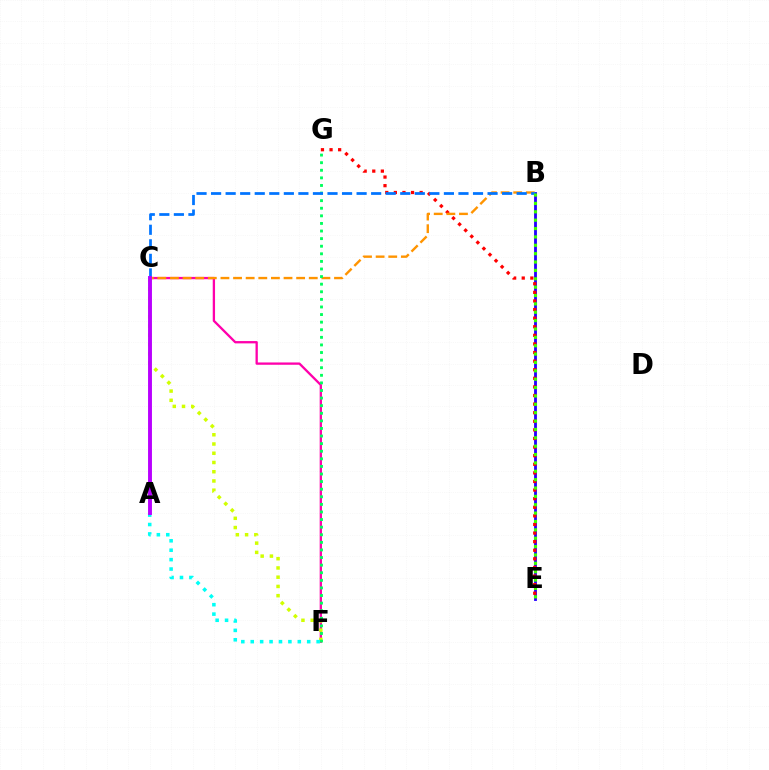{('C', 'F'): [{'color': '#ff00ac', 'line_style': 'solid', 'thickness': 1.66}, {'color': '#d1ff00', 'line_style': 'dotted', 'thickness': 2.51}], ('B', 'E'): [{'color': '#2500ff', 'line_style': 'solid', 'thickness': 2.04}, {'color': '#3dff00', 'line_style': 'dotted', 'thickness': 2.27}], ('E', 'G'): [{'color': '#ff0000', 'line_style': 'dotted', 'thickness': 2.34}], ('B', 'C'): [{'color': '#ff9400', 'line_style': 'dashed', 'thickness': 1.71}, {'color': '#0074ff', 'line_style': 'dashed', 'thickness': 1.98}], ('A', 'F'): [{'color': '#00fff6', 'line_style': 'dotted', 'thickness': 2.56}], ('F', 'G'): [{'color': '#00ff5c', 'line_style': 'dotted', 'thickness': 2.06}], ('A', 'C'): [{'color': '#b900ff', 'line_style': 'solid', 'thickness': 2.81}]}